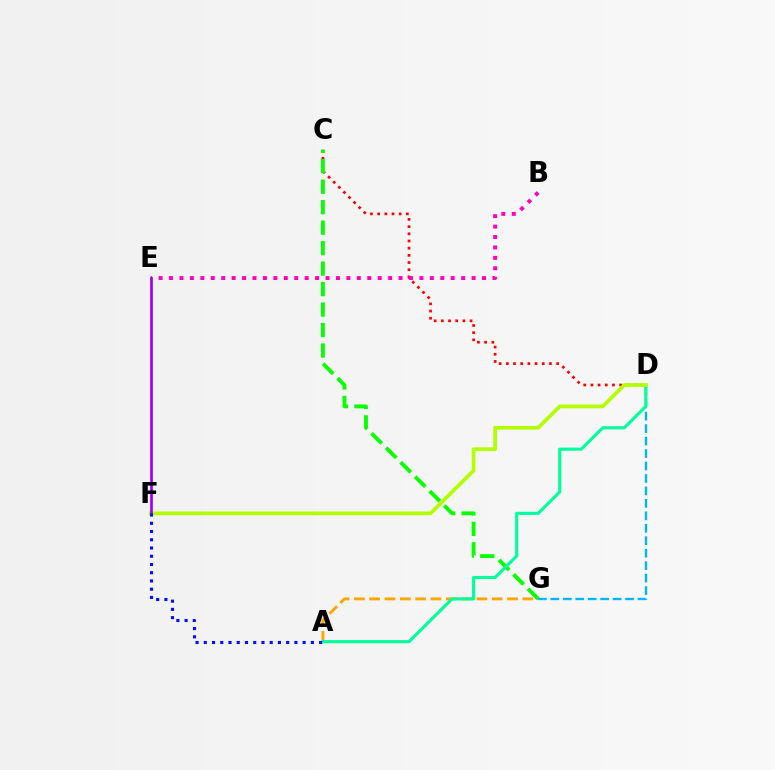{('C', 'D'): [{'color': '#ff0000', 'line_style': 'dotted', 'thickness': 1.95}], ('C', 'G'): [{'color': '#08ff00', 'line_style': 'dashed', 'thickness': 2.78}], ('D', 'G'): [{'color': '#00b5ff', 'line_style': 'dashed', 'thickness': 1.69}], ('A', 'G'): [{'color': '#ffa500', 'line_style': 'dashed', 'thickness': 2.08}], ('A', 'D'): [{'color': '#00ff9d', 'line_style': 'solid', 'thickness': 2.25}], ('D', 'F'): [{'color': '#b3ff00', 'line_style': 'solid', 'thickness': 2.67}], ('B', 'E'): [{'color': '#ff00bd', 'line_style': 'dotted', 'thickness': 2.83}], ('E', 'F'): [{'color': '#9b00ff', 'line_style': 'solid', 'thickness': 1.93}], ('A', 'F'): [{'color': '#0010ff', 'line_style': 'dotted', 'thickness': 2.24}]}